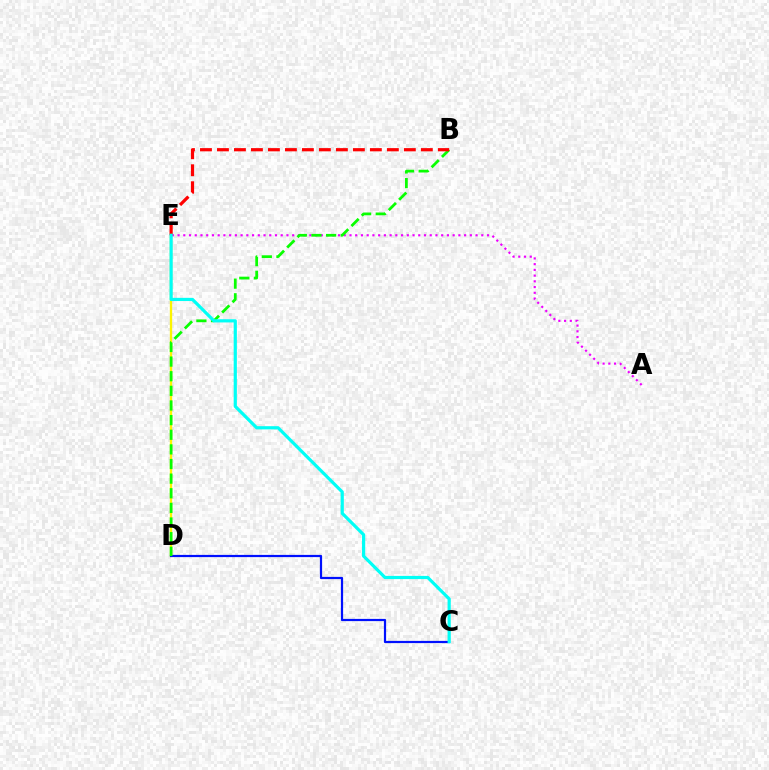{('D', 'E'): [{'color': '#fcf500', 'line_style': 'solid', 'thickness': 1.67}], ('C', 'D'): [{'color': '#0010ff', 'line_style': 'solid', 'thickness': 1.59}], ('A', 'E'): [{'color': '#ee00ff', 'line_style': 'dotted', 'thickness': 1.56}], ('B', 'D'): [{'color': '#08ff00', 'line_style': 'dashed', 'thickness': 1.99}], ('B', 'E'): [{'color': '#ff0000', 'line_style': 'dashed', 'thickness': 2.31}], ('C', 'E'): [{'color': '#00fff6', 'line_style': 'solid', 'thickness': 2.3}]}